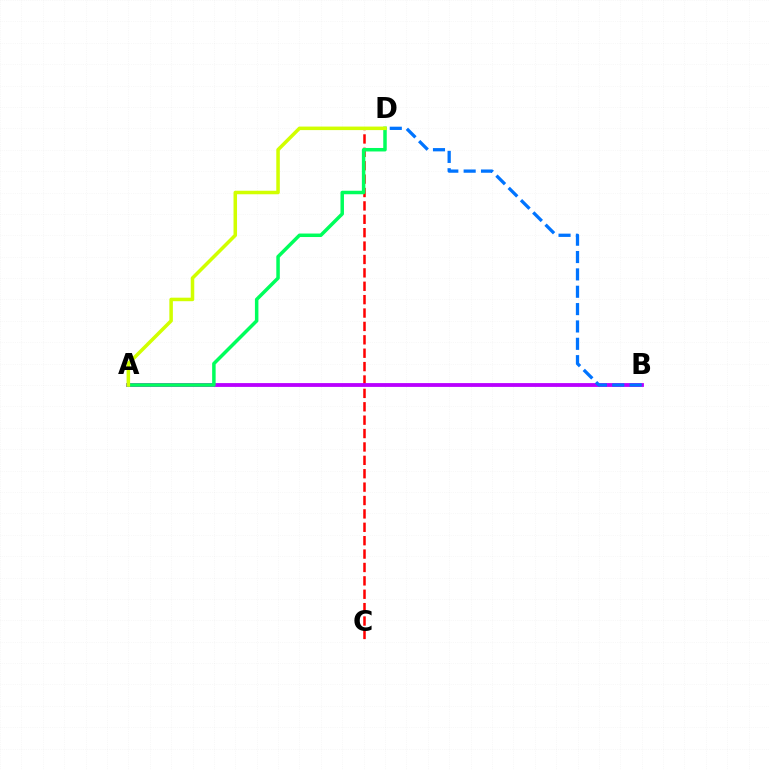{('C', 'D'): [{'color': '#ff0000', 'line_style': 'dashed', 'thickness': 1.82}], ('A', 'B'): [{'color': '#b900ff', 'line_style': 'solid', 'thickness': 2.74}], ('B', 'D'): [{'color': '#0074ff', 'line_style': 'dashed', 'thickness': 2.36}], ('A', 'D'): [{'color': '#00ff5c', 'line_style': 'solid', 'thickness': 2.52}, {'color': '#d1ff00', 'line_style': 'solid', 'thickness': 2.54}]}